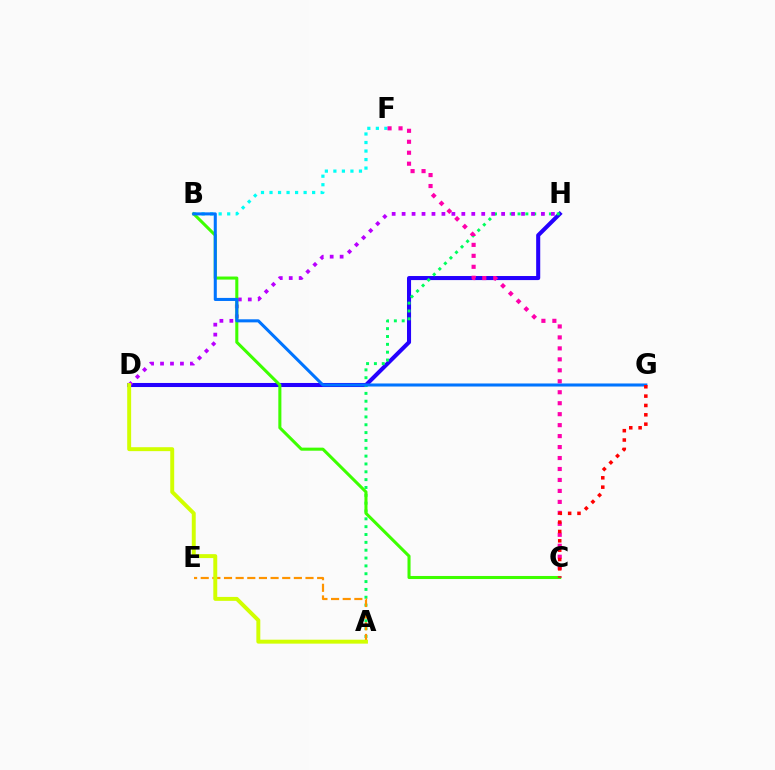{('D', 'H'): [{'color': '#2500ff', 'line_style': 'solid', 'thickness': 2.92}, {'color': '#b900ff', 'line_style': 'dotted', 'thickness': 2.7}], ('A', 'H'): [{'color': '#00ff5c', 'line_style': 'dotted', 'thickness': 2.13}], ('B', 'F'): [{'color': '#00fff6', 'line_style': 'dotted', 'thickness': 2.32}], ('A', 'E'): [{'color': '#ff9400', 'line_style': 'dashed', 'thickness': 1.58}], ('B', 'C'): [{'color': '#3dff00', 'line_style': 'solid', 'thickness': 2.2}], ('B', 'G'): [{'color': '#0074ff', 'line_style': 'solid', 'thickness': 2.2}], ('C', 'F'): [{'color': '#ff00ac', 'line_style': 'dotted', 'thickness': 2.98}], ('C', 'G'): [{'color': '#ff0000', 'line_style': 'dotted', 'thickness': 2.54}], ('A', 'D'): [{'color': '#d1ff00', 'line_style': 'solid', 'thickness': 2.83}]}